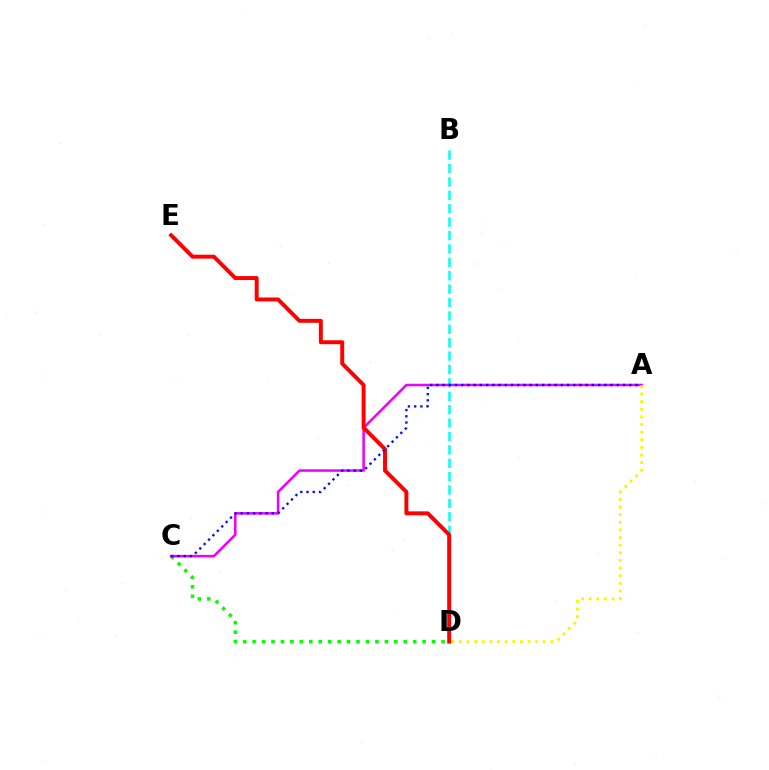{('C', 'D'): [{'color': '#08ff00', 'line_style': 'dotted', 'thickness': 2.57}], ('B', 'D'): [{'color': '#00fff6', 'line_style': 'dashed', 'thickness': 1.82}], ('A', 'C'): [{'color': '#ee00ff', 'line_style': 'solid', 'thickness': 1.82}, {'color': '#0010ff', 'line_style': 'dotted', 'thickness': 1.69}], ('A', 'D'): [{'color': '#fcf500', 'line_style': 'dotted', 'thickness': 2.07}], ('D', 'E'): [{'color': '#ff0000', 'line_style': 'solid', 'thickness': 2.84}]}